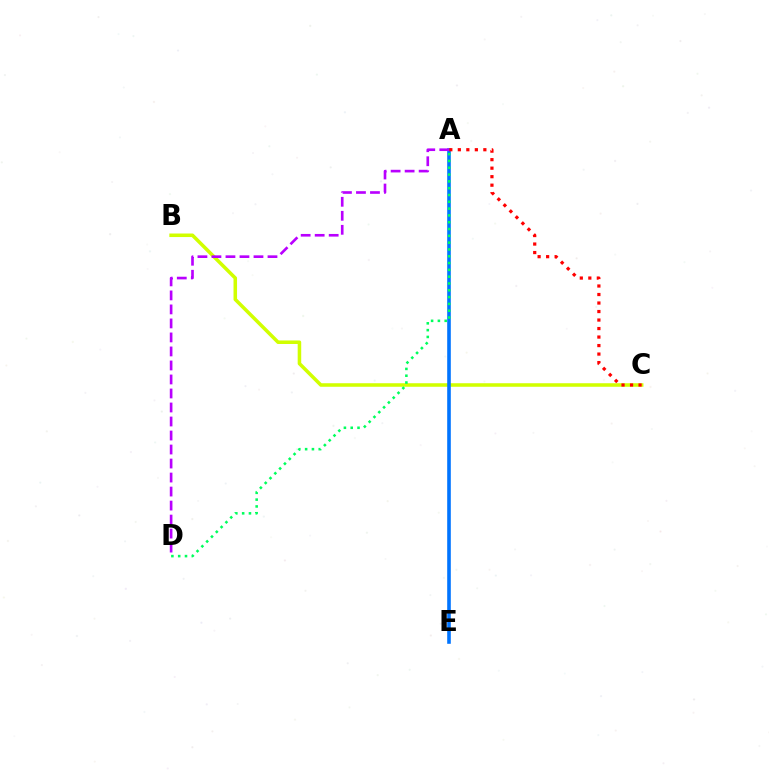{('B', 'C'): [{'color': '#d1ff00', 'line_style': 'solid', 'thickness': 2.55}], ('A', 'E'): [{'color': '#0074ff', 'line_style': 'solid', 'thickness': 2.59}], ('A', 'C'): [{'color': '#ff0000', 'line_style': 'dotted', 'thickness': 2.31}], ('A', 'D'): [{'color': '#00ff5c', 'line_style': 'dotted', 'thickness': 1.85}, {'color': '#b900ff', 'line_style': 'dashed', 'thickness': 1.9}]}